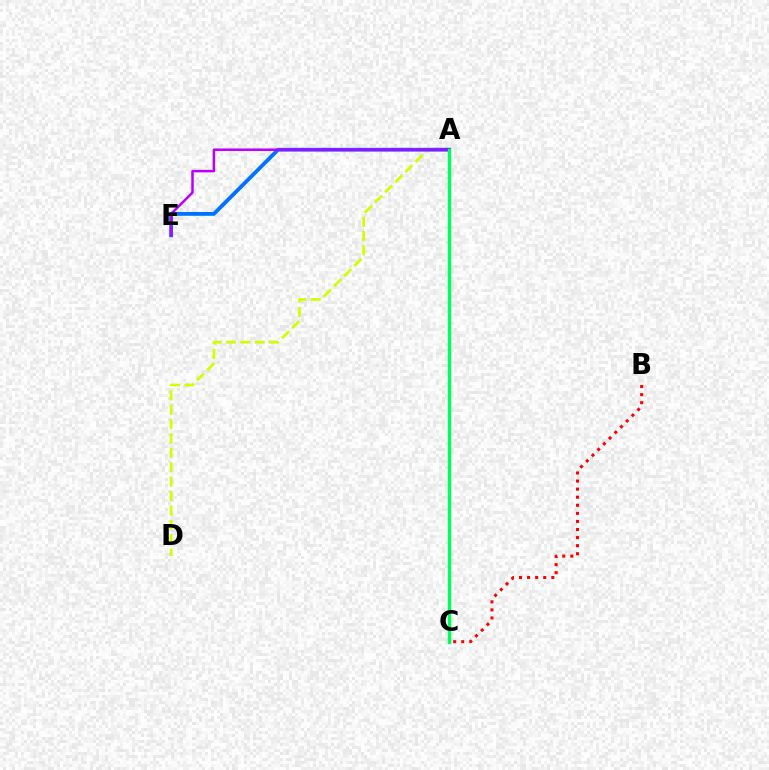{('A', 'D'): [{'color': '#d1ff00', 'line_style': 'dashed', 'thickness': 1.95}], ('A', 'E'): [{'color': '#0074ff', 'line_style': 'solid', 'thickness': 2.76}, {'color': '#b900ff', 'line_style': 'solid', 'thickness': 1.8}], ('A', 'C'): [{'color': '#00ff5c', 'line_style': 'solid', 'thickness': 2.45}], ('B', 'C'): [{'color': '#ff0000', 'line_style': 'dotted', 'thickness': 2.19}]}